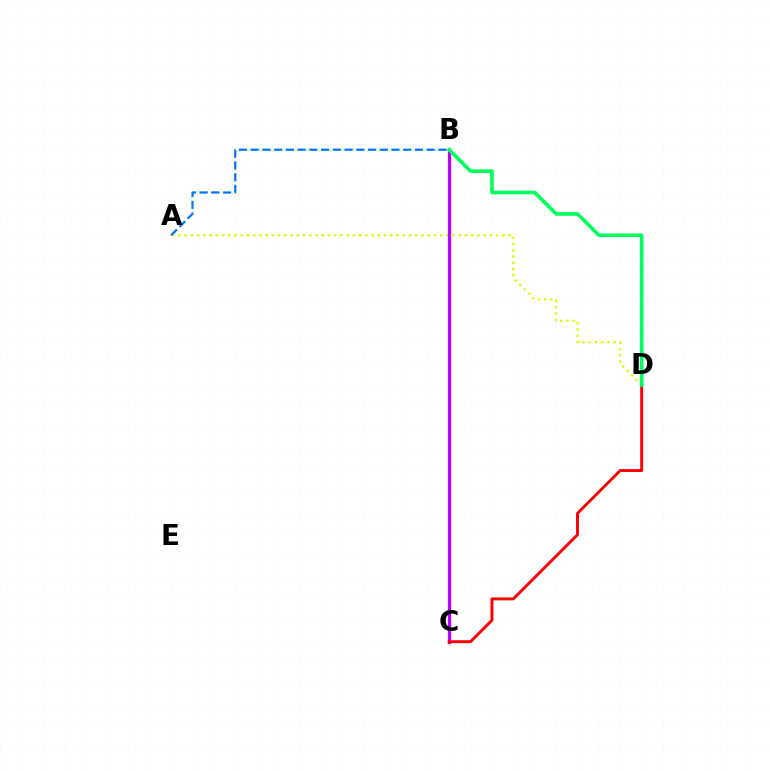{('A', 'D'): [{'color': '#d1ff00', 'line_style': 'dotted', 'thickness': 1.69}], ('B', 'C'): [{'color': '#b900ff', 'line_style': 'solid', 'thickness': 2.36}], ('C', 'D'): [{'color': '#ff0000', 'line_style': 'solid', 'thickness': 2.1}], ('A', 'B'): [{'color': '#0074ff', 'line_style': 'dashed', 'thickness': 1.59}], ('B', 'D'): [{'color': '#00ff5c', 'line_style': 'solid', 'thickness': 2.59}]}